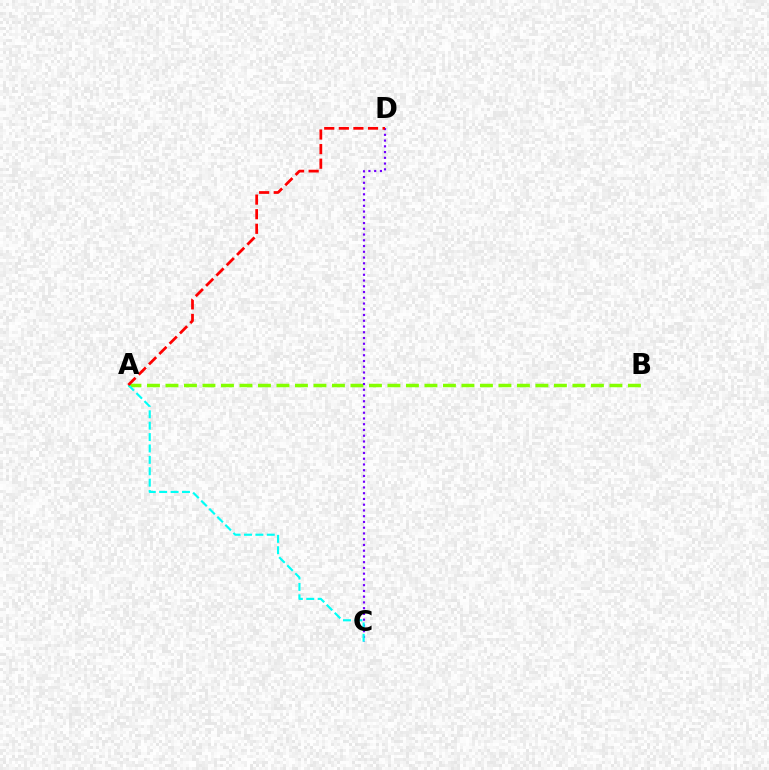{('A', 'B'): [{'color': '#84ff00', 'line_style': 'dashed', 'thickness': 2.51}], ('C', 'D'): [{'color': '#7200ff', 'line_style': 'dotted', 'thickness': 1.56}], ('A', 'C'): [{'color': '#00fff6', 'line_style': 'dashed', 'thickness': 1.55}], ('A', 'D'): [{'color': '#ff0000', 'line_style': 'dashed', 'thickness': 1.98}]}